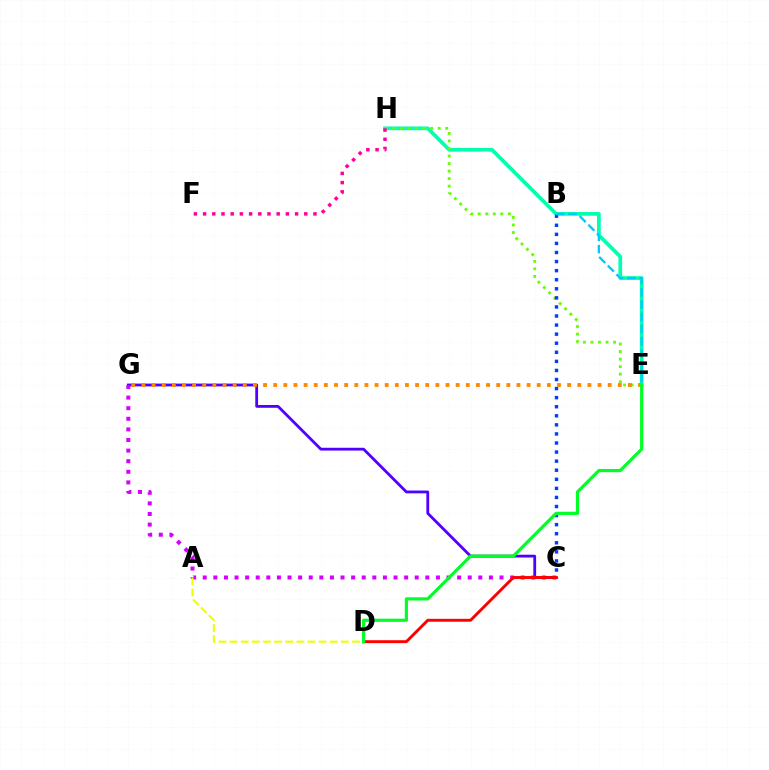{('E', 'H'): [{'color': '#00ffaf', 'line_style': 'solid', 'thickness': 2.67}, {'color': '#66ff00', 'line_style': 'dotted', 'thickness': 2.05}], ('C', 'G'): [{'color': '#4f00ff', 'line_style': 'solid', 'thickness': 2.01}, {'color': '#d600ff', 'line_style': 'dotted', 'thickness': 2.88}], ('B', 'C'): [{'color': '#003fff', 'line_style': 'dotted', 'thickness': 2.46}], ('E', 'G'): [{'color': '#ff8800', 'line_style': 'dotted', 'thickness': 2.75}], ('C', 'D'): [{'color': '#ff0000', 'line_style': 'solid', 'thickness': 2.1}], ('F', 'H'): [{'color': '#ff00a0', 'line_style': 'dotted', 'thickness': 2.5}], ('A', 'D'): [{'color': '#eeff00', 'line_style': 'dashed', 'thickness': 1.51}], ('D', 'E'): [{'color': '#00ff27', 'line_style': 'solid', 'thickness': 2.29}], ('B', 'E'): [{'color': '#00c7ff', 'line_style': 'dashed', 'thickness': 1.66}]}